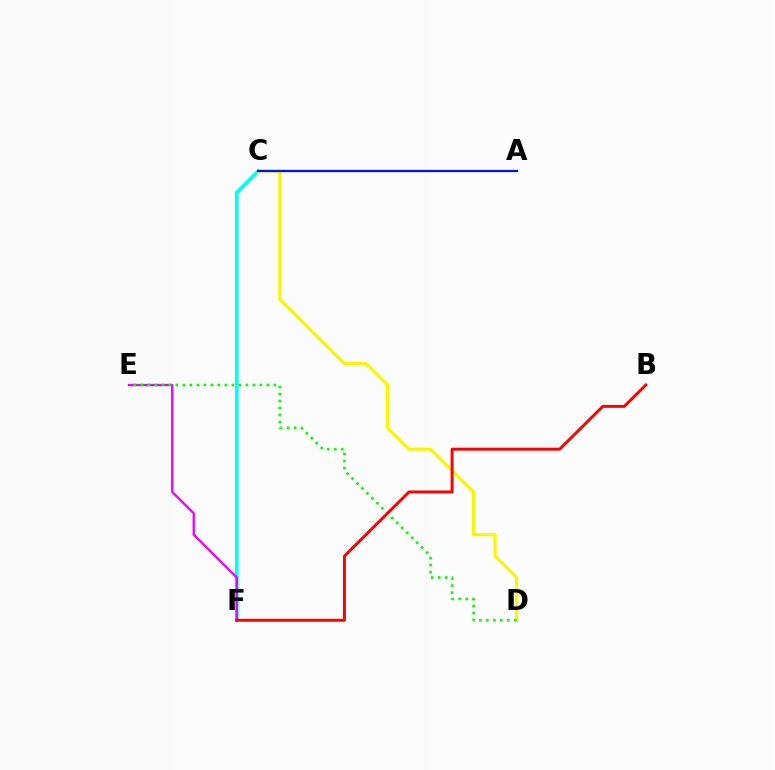{('C', 'F'): [{'color': '#00fff6', 'line_style': 'solid', 'thickness': 2.58}], ('E', 'F'): [{'color': '#ee00ff', 'line_style': 'solid', 'thickness': 1.68}], ('C', 'D'): [{'color': '#fcf500', 'line_style': 'solid', 'thickness': 2.23}], ('A', 'C'): [{'color': '#0010ff', 'line_style': 'solid', 'thickness': 1.62}], ('D', 'E'): [{'color': '#08ff00', 'line_style': 'dotted', 'thickness': 1.9}], ('B', 'F'): [{'color': '#ff0000', 'line_style': 'solid', 'thickness': 2.1}]}